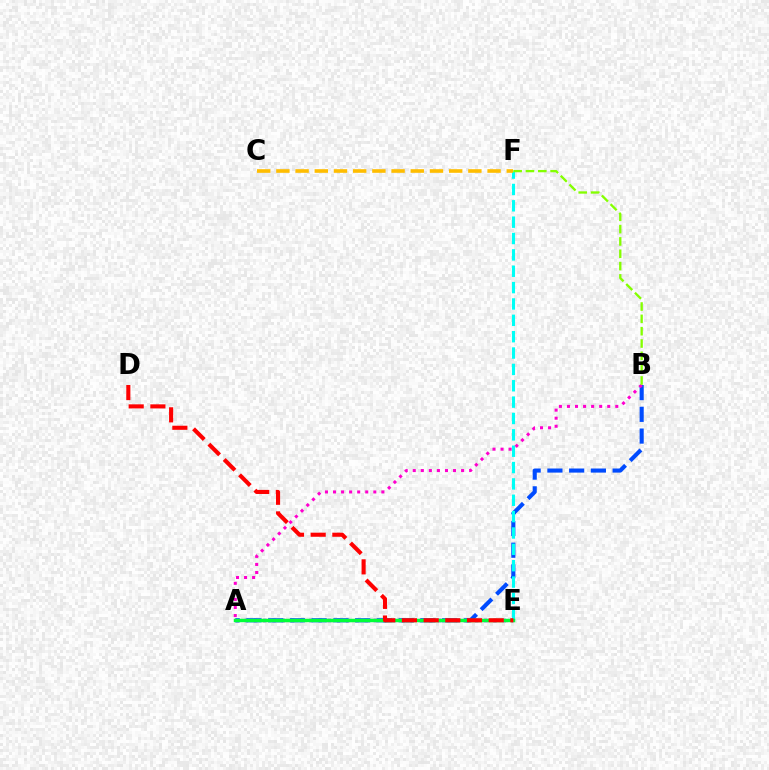{('A', 'E'): [{'color': '#7200ff', 'line_style': 'dotted', 'thickness': 2.5}, {'color': '#00ff39', 'line_style': 'solid', 'thickness': 2.51}], ('A', 'B'): [{'color': '#004bff', 'line_style': 'dashed', 'thickness': 2.95}, {'color': '#ff00cf', 'line_style': 'dotted', 'thickness': 2.19}], ('E', 'F'): [{'color': '#00fff6', 'line_style': 'dashed', 'thickness': 2.22}], ('C', 'F'): [{'color': '#ffbd00', 'line_style': 'dashed', 'thickness': 2.61}], ('D', 'E'): [{'color': '#ff0000', 'line_style': 'dashed', 'thickness': 2.95}], ('B', 'F'): [{'color': '#84ff00', 'line_style': 'dashed', 'thickness': 1.67}]}